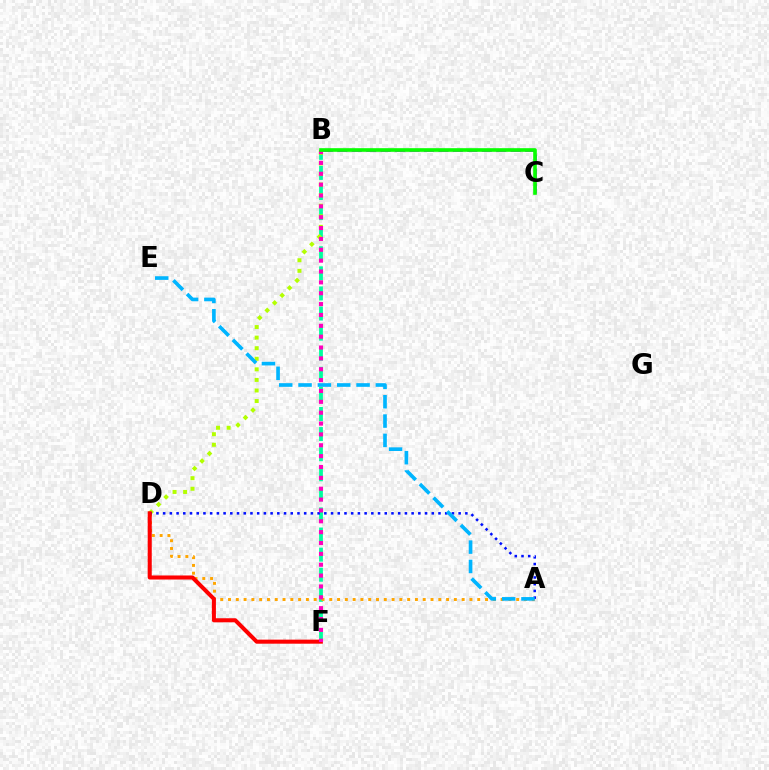{('B', 'F'): [{'color': '#00ff9d', 'line_style': 'dashed', 'thickness': 2.73}, {'color': '#ff00bd', 'line_style': 'dotted', 'thickness': 2.95}], ('A', 'D'): [{'color': '#ffa500', 'line_style': 'dotted', 'thickness': 2.12}, {'color': '#0010ff', 'line_style': 'dotted', 'thickness': 1.82}], ('B', 'C'): [{'color': '#9b00ff', 'line_style': 'dashed', 'thickness': 1.96}, {'color': '#08ff00', 'line_style': 'solid', 'thickness': 2.62}], ('B', 'D'): [{'color': '#b3ff00', 'line_style': 'dotted', 'thickness': 2.87}], ('A', 'E'): [{'color': '#00b5ff', 'line_style': 'dashed', 'thickness': 2.63}], ('D', 'F'): [{'color': '#ff0000', 'line_style': 'solid', 'thickness': 2.92}]}